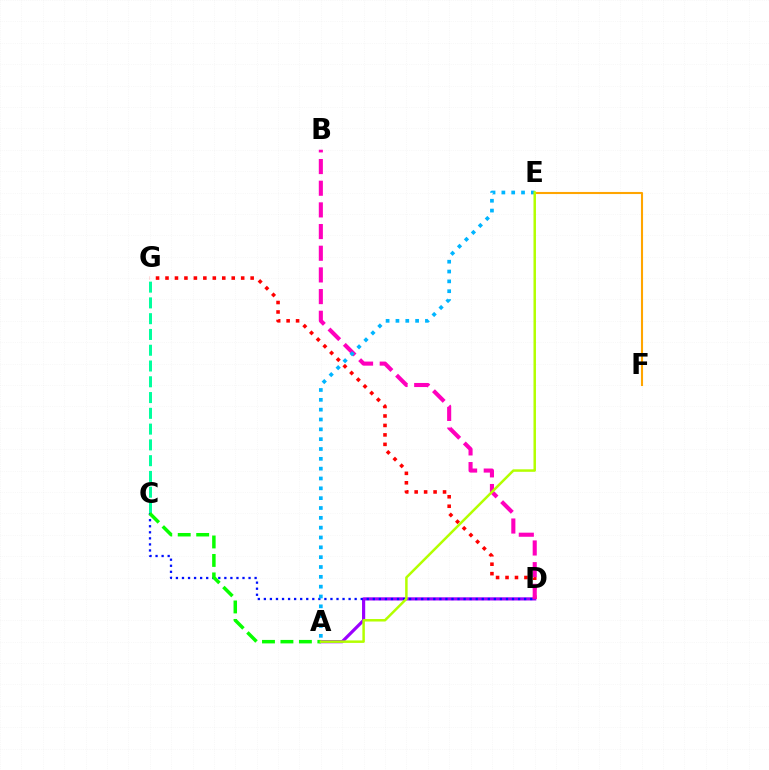{('A', 'D'): [{'color': '#9b00ff', 'line_style': 'solid', 'thickness': 2.28}], ('C', 'G'): [{'color': '#00ff9d', 'line_style': 'dashed', 'thickness': 2.14}], ('D', 'G'): [{'color': '#ff0000', 'line_style': 'dotted', 'thickness': 2.57}], ('C', 'D'): [{'color': '#0010ff', 'line_style': 'dotted', 'thickness': 1.64}], ('E', 'F'): [{'color': '#ffa500', 'line_style': 'solid', 'thickness': 1.51}], ('B', 'D'): [{'color': '#ff00bd', 'line_style': 'dashed', 'thickness': 2.94}], ('A', 'E'): [{'color': '#00b5ff', 'line_style': 'dotted', 'thickness': 2.67}, {'color': '#b3ff00', 'line_style': 'solid', 'thickness': 1.79}], ('A', 'C'): [{'color': '#08ff00', 'line_style': 'dashed', 'thickness': 2.51}]}